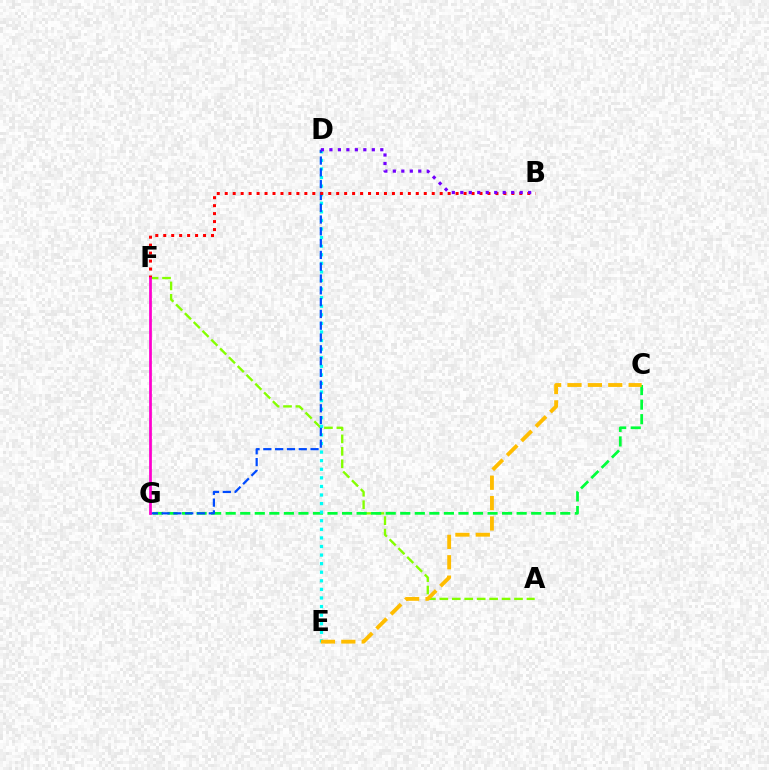{('A', 'F'): [{'color': '#84ff00', 'line_style': 'dashed', 'thickness': 1.69}], ('C', 'G'): [{'color': '#00ff39', 'line_style': 'dashed', 'thickness': 1.98}], ('D', 'E'): [{'color': '#00fff6', 'line_style': 'dotted', 'thickness': 2.33}], ('C', 'E'): [{'color': '#ffbd00', 'line_style': 'dashed', 'thickness': 2.77}], ('D', 'G'): [{'color': '#004bff', 'line_style': 'dashed', 'thickness': 1.6}], ('B', 'F'): [{'color': '#ff0000', 'line_style': 'dotted', 'thickness': 2.16}], ('F', 'G'): [{'color': '#ff00cf', 'line_style': 'solid', 'thickness': 1.98}], ('B', 'D'): [{'color': '#7200ff', 'line_style': 'dotted', 'thickness': 2.3}]}